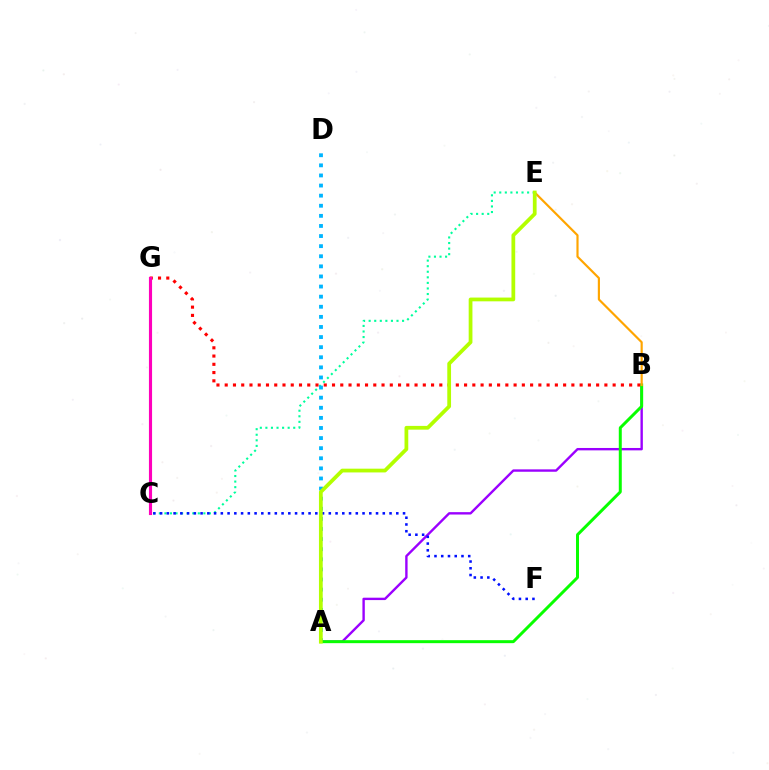{('B', 'G'): [{'color': '#ff0000', 'line_style': 'dotted', 'thickness': 2.24}], ('C', 'E'): [{'color': '#00ff9d', 'line_style': 'dotted', 'thickness': 1.51}], ('C', 'G'): [{'color': '#ff00bd', 'line_style': 'solid', 'thickness': 2.25}], ('A', 'B'): [{'color': '#9b00ff', 'line_style': 'solid', 'thickness': 1.72}, {'color': '#08ff00', 'line_style': 'solid', 'thickness': 2.15}], ('A', 'D'): [{'color': '#00b5ff', 'line_style': 'dotted', 'thickness': 2.74}], ('C', 'F'): [{'color': '#0010ff', 'line_style': 'dotted', 'thickness': 1.83}], ('B', 'E'): [{'color': '#ffa500', 'line_style': 'solid', 'thickness': 1.57}], ('A', 'E'): [{'color': '#b3ff00', 'line_style': 'solid', 'thickness': 2.7}]}